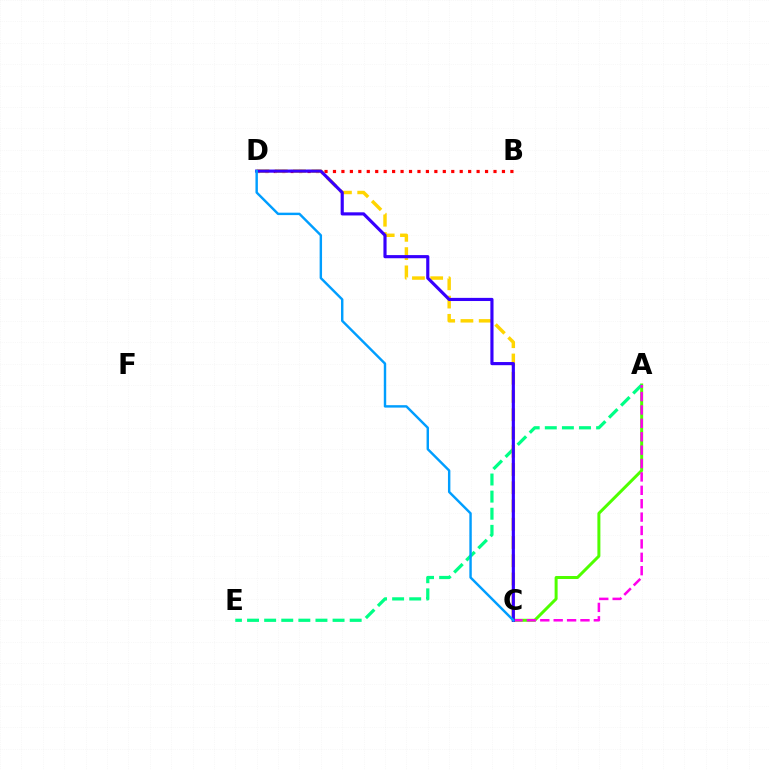{('B', 'D'): [{'color': '#ff0000', 'line_style': 'dotted', 'thickness': 2.3}], ('A', 'C'): [{'color': '#4fff00', 'line_style': 'solid', 'thickness': 2.15}, {'color': '#ff00ed', 'line_style': 'dashed', 'thickness': 1.82}], ('A', 'E'): [{'color': '#00ff86', 'line_style': 'dashed', 'thickness': 2.32}], ('C', 'D'): [{'color': '#ffd500', 'line_style': 'dashed', 'thickness': 2.48}, {'color': '#3700ff', 'line_style': 'solid', 'thickness': 2.27}, {'color': '#009eff', 'line_style': 'solid', 'thickness': 1.75}]}